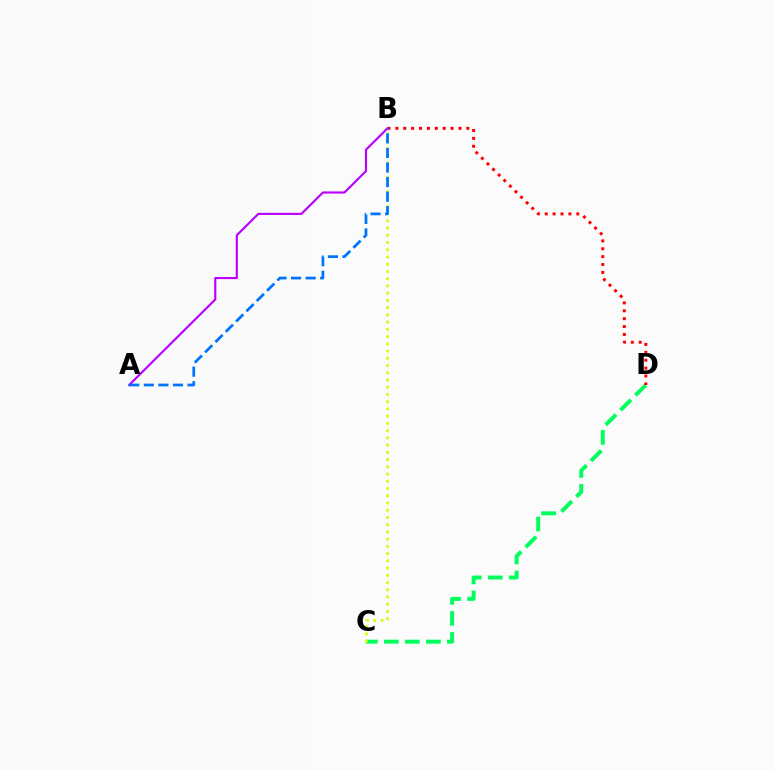{('C', 'D'): [{'color': '#00ff5c', 'line_style': 'dashed', 'thickness': 2.85}], ('B', 'D'): [{'color': '#ff0000', 'line_style': 'dotted', 'thickness': 2.14}], ('B', 'C'): [{'color': '#d1ff00', 'line_style': 'dotted', 'thickness': 1.97}], ('A', 'B'): [{'color': '#b900ff', 'line_style': 'solid', 'thickness': 1.54}, {'color': '#0074ff', 'line_style': 'dashed', 'thickness': 1.98}]}